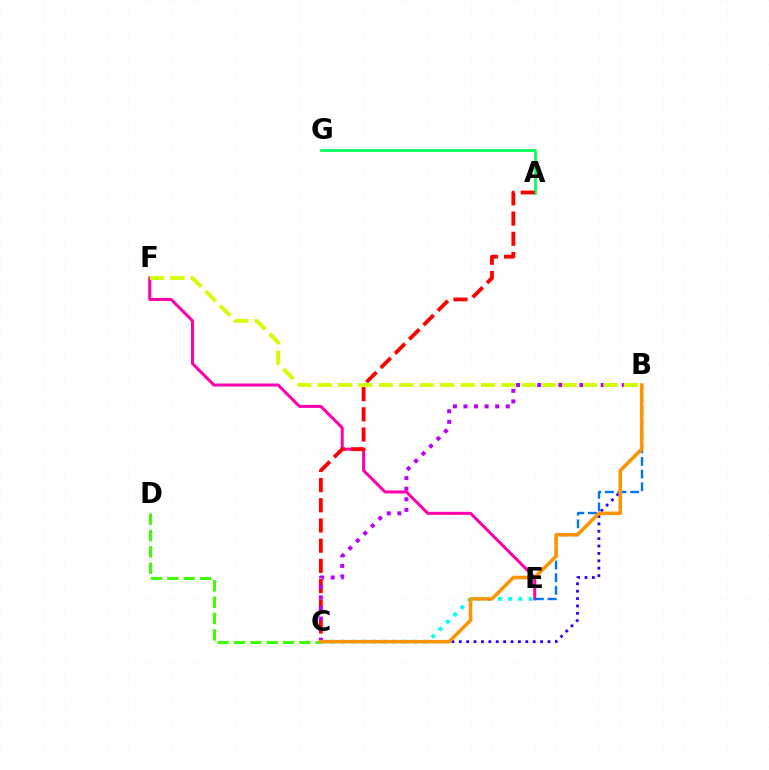{('A', 'G'): [{'color': '#00ff5c', 'line_style': 'solid', 'thickness': 1.96}], ('E', 'F'): [{'color': '#ff00ac', 'line_style': 'solid', 'thickness': 2.17}], ('C', 'D'): [{'color': '#3dff00', 'line_style': 'dashed', 'thickness': 2.22}], ('B', 'E'): [{'color': '#0074ff', 'line_style': 'dashed', 'thickness': 1.72}], ('C', 'E'): [{'color': '#00fff6', 'line_style': 'dotted', 'thickness': 2.78}], ('A', 'C'): [{'color': '#ff0000', 'line_style': 'dashed', 'thickness': 2.74}], ('B', 'C'): [{'color': '#b900ff', 'line_style': 'dotted', 'thickness': 2.87}, {'color': '#2500ff', 'line_style': 'dotted', 'thickness': 2.01}, {'color': '#ff9400', 'line_style': 'solid', 'thickness': 2.54}], ('B', 'F'): [{'color': '#d1ff00', 'line_style': 'dashed', 'thickness': 2.77}]}